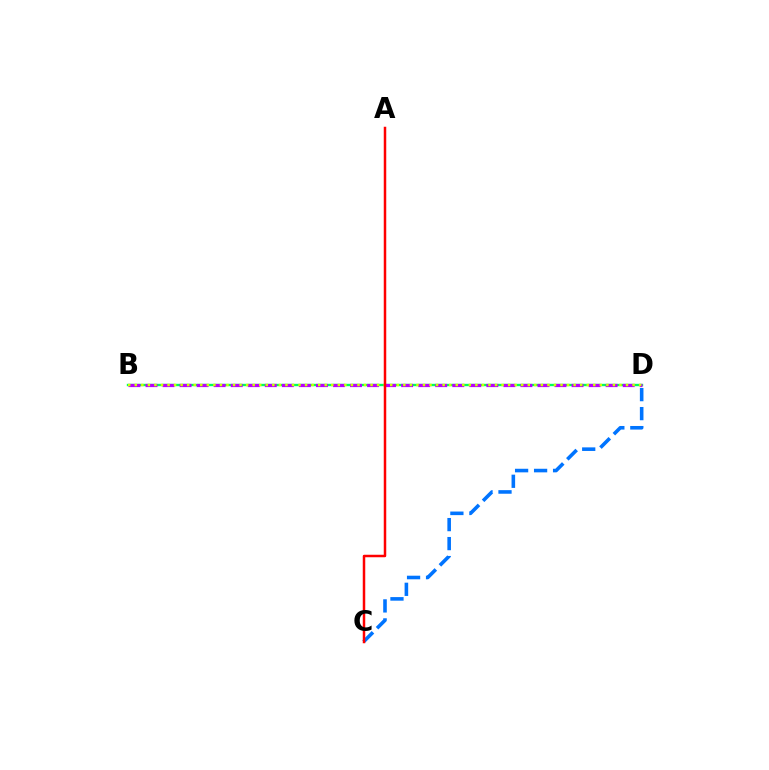{('B', 'D'): [{'color': '#00ff5c', 'line_style': 'solid', 'thickness': 1.71}, {'color': '#b900ff', 'line_style': 'dashed', 'thickness': 2.32}, {'color': '#d1ff00', 'line_style': 'dotted', 'thickness': 1.78}], ('C', 'D'): [{'color': '#0074ff', 'line_style': 'dashed', 'thickness': 2.58}], ('A', 'C'): [{'color': '#ff0000', 'line_style': 'solid', 'thickness': 1.8}]}